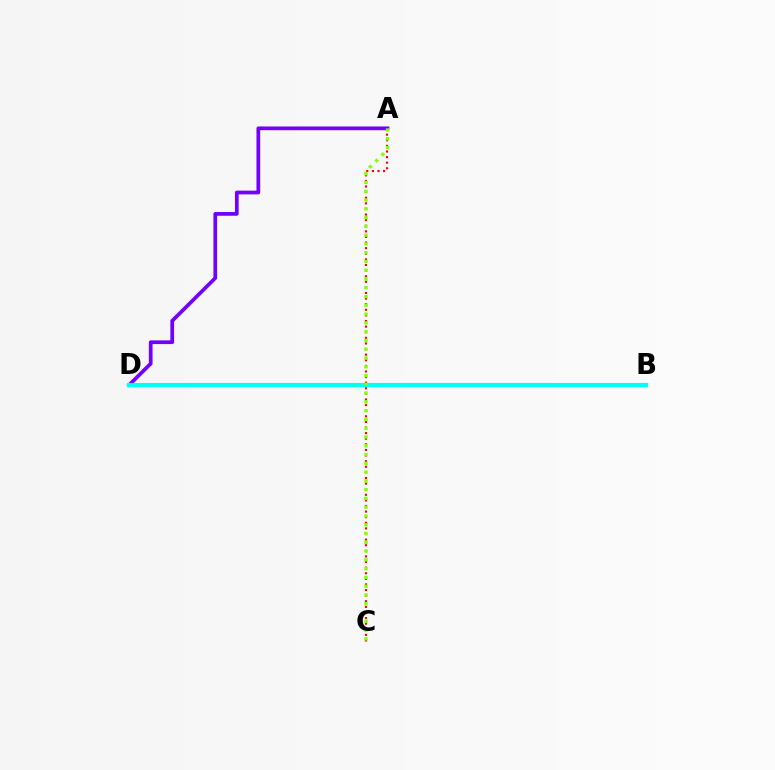{('A', 'C'): [{'color': '#ff0000', 'line_style': 'dotted', 'thickness': 1.52}, {'color': '#84ff00', 'line_style': 'dotted', 'thickness': 2.38}], ('A', 'D'): [{'color': '#7200ff', 'line_style': 'solid', 'thickness': 2.69}], ('B', 'D'): [{'color': '#00fff6', 'line_style': 'solid', 'thickness': 2.99}]}